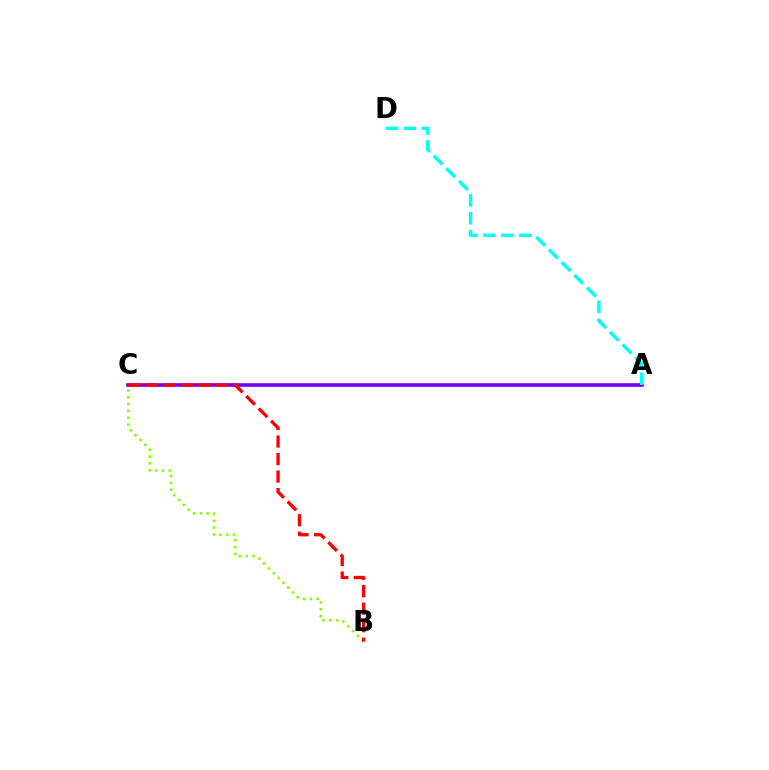{('A', 'C'): [{'color': '#7200ff', 'line_style': 'solid', 'thickness': 2.61}], ('A', 'D'): [{'color': '#00fff6', 'line_style': 'dashed', 'thickness': 2.44}], ('B', 'C'): [{'color': '#84ff00', 'line_style': 'dotted', 'thickness': 1.85}, {'color': '#ff0000', 'line_style': 'dashed', 'thickness': 2.38}]}